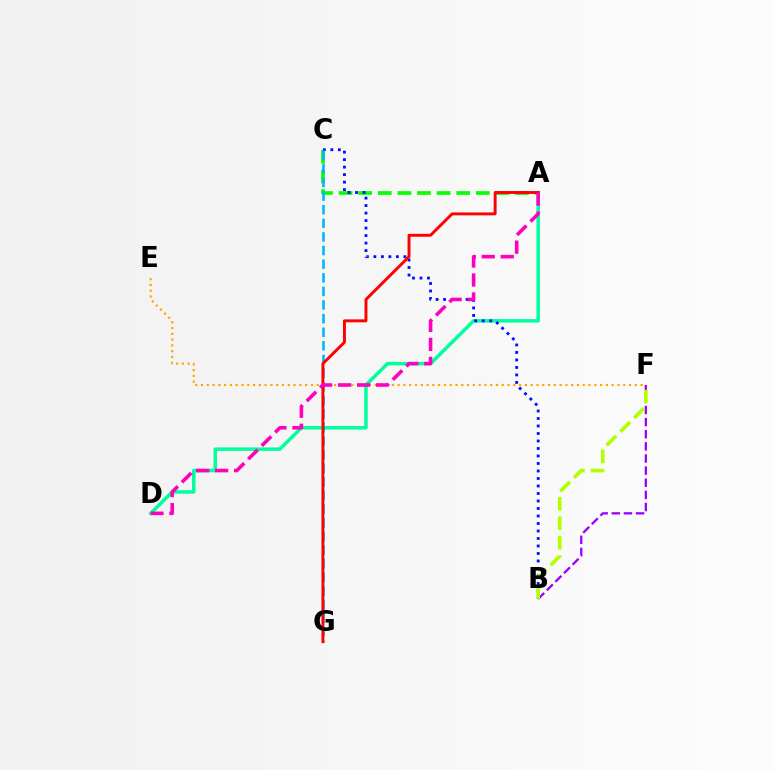{('A', 'C'): [{'color': '#08ff00', 'line_style': 'dashed', 'thickness': 2.66}], ('A', 'D'): [{'color': '#00ff9d', 'line_style': 'solid', 'thickness': 2.51}, {'color': '#ff00bd', 'line_style': 'dashed', 'thickness': 2.58}], ('B', 'F'): [{'color': '#9b00ff', 'line_style': 'dashed', 'thickness': 1.65}, {'color': '#b3ff00', 'line_style': 'dashed', 'thickness': 2.64}], ('B', 'C'): [{'color': '#0010ff', 'line_style': 'dotted', 'thickness': 2.04}], ('E', 'F'): [{'color': '#ffa500', 'line_style': 'dotted', 'thickness': 1.57}], ('C', 'G'): [{'color': '#00b5ff', 'line_style': 'dashed', 'thickness': 1.85}], ('A', 'G'): [{'color': '#ff0000', 'line_style': 'solid', 'thickness': 2.11}]}